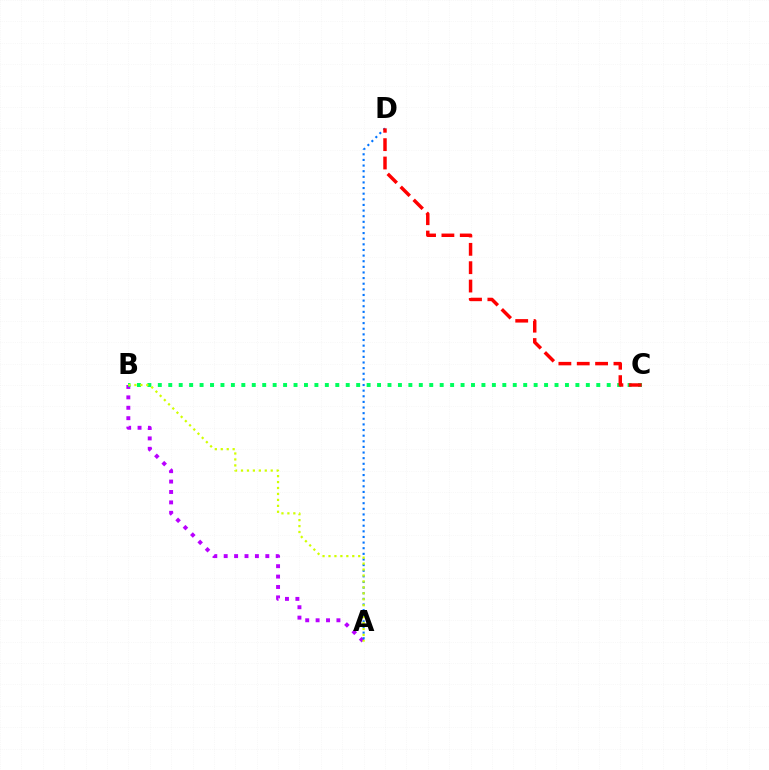{('A', 'B'): [{'color': '#b900ff', 'line_style': 'dotted', 'thickness': 2.83}, {'color': '#d1ff00', 'line_style': 'dotted', 'thickness': 1.62}], ('A', 'D'): [{'color': '#0074ff', 'line_style': 'dotted', 'thickness': 1.53}], ('B', 'C'): [{'color': '#00ff5c', 'line_style': 'dotted', 'thickness': 2.84}], ('C', 'D'): [{'color': '#ff0000', 'line_style': 'dashed', 'thickness': 2.49}]}